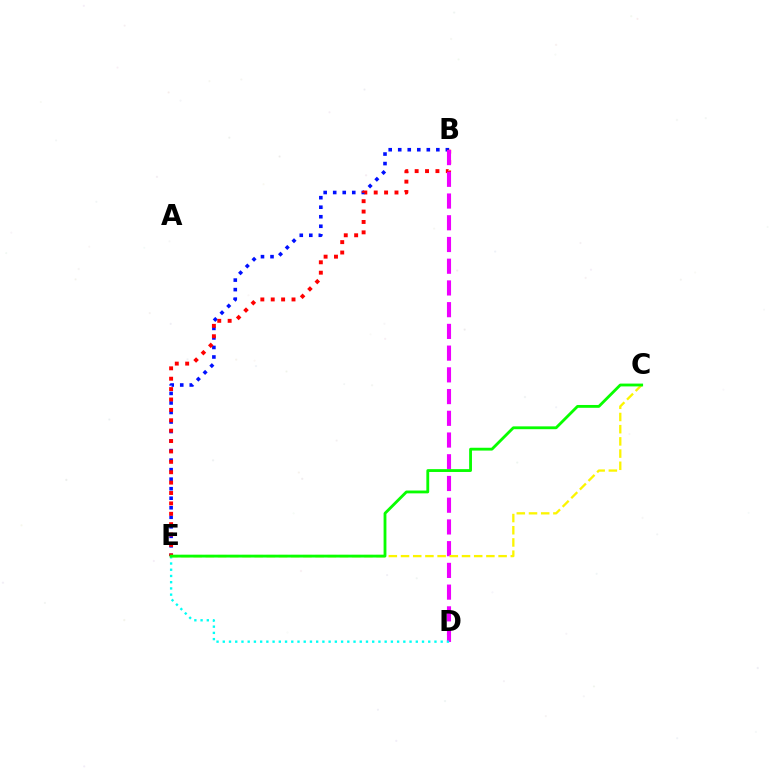{('B', 'E'): [{'color': '#0010ff', 'line_style': 'dotted', 'thickness': 2.59}, {'color': '#ff0000', 'line_style': 'dotted', 'thickness': 2.82}], ('B', 'D'): [{'color': '#ee00ff', 'line_style': 'dashed', 'thickness': 2.95}], ('C', 'E'): [{'color': '#fcf500', 'line_style': 'dashed', 'thickness': 1.66}, {'color': '#08ff00', 'line_style': 'solid', 'thickness': 2.04}], ('D', 'E'): [{'color': '#00fff6', 'line_style': 'dotted', 'thickness': 1.69}]}